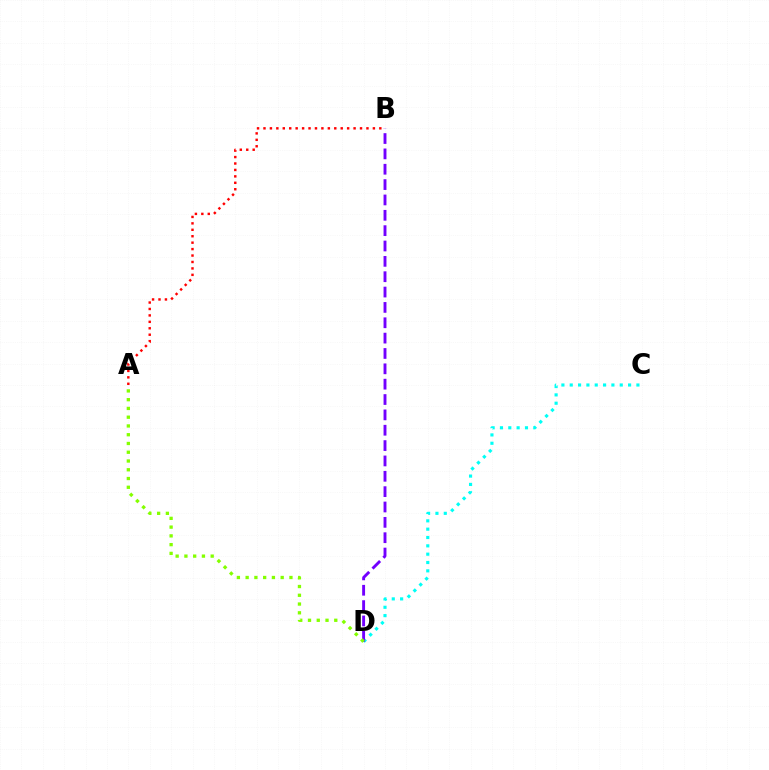{('C', 'D'): [{'color': '#00fff6', 'line_style': 'dotted', 'thickness': 2.26}], ('B', 'D'): [{'color': '#7200ff', 'line_style': 'dashed', 'thickness': 2.09}], ('A', 'B'): [{'color': '#ff0000', 'line_style': 'dotted', 'thickness': 1.75}], ('A', 'D'): [{'color': '#84ff00', 'line_style': 'dotted', 'thickness': 2.38}]}